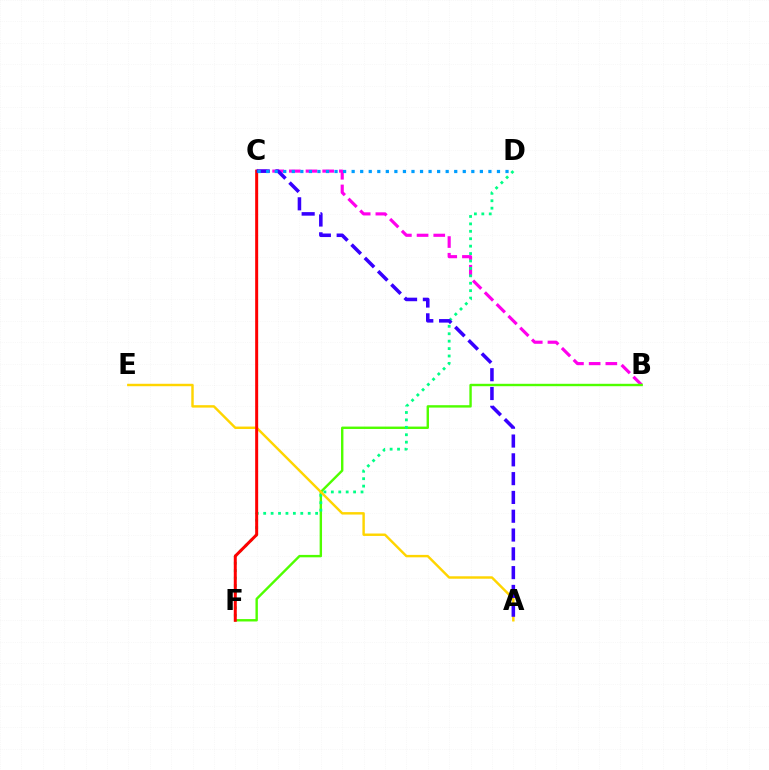{('B', 'C'): [{'color': '#ff00ed', 'line_style': 'dashed', 'thickness': 2.27}], ('B', 'F'): [{'color': '#4fff00', 'line_style': 'solid', 'thickness': 1.73}], ('D', 'F'): [{'color': '#00ff86', 'line_style': 'dotted', 'thickness': 2.02}], ('A', 'E'): [{'color': '#ffd500', 'line_style': 'solid', 'thickness': 1.75}], ('C', 'F'): [{'color': '#ff0000', 'line_style': 'solid', 'thickness': 2.16}], ('A', 'C'): [{'color': '#3700ff', 'line_style': 'dashed', 'thickness': 2.55}], ('C', 'D'): [{'color': '#009eff', 'line_style': 'dotted', 'thickness': 2.32}]}